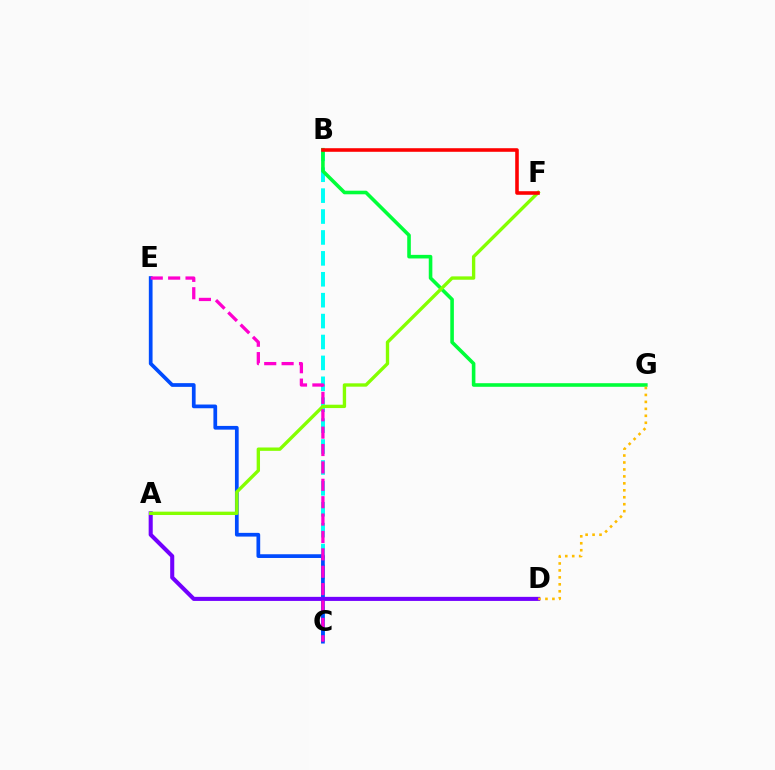{('B', 'C'): [{'color': '#00fff6', 'line_style': 'dashed', 'thickness': 2.84}], ('B', 'G'): [{'color': '#00ff39', 'line_style': 'solid', 'thickness': 2.59}], ('C', 'E'): [{'color': '#004bff', 'line_style': 'solid', 'thickness': 2.68}, {'color': '#ff00cf', 'line_style': 'dashed', 'thickness': 2.36}], ('A', 'D'): [{'color': '#7200ff', 'line_style': 'solid', 'thickness': 2.93}], ('A', 'F'): [{'color': '#84ff00', 'line_style': 'solid', 'thickness': 2.42}], ('D', 'G'): [{'color': '#ffbd00', 'line_style': 'dotted', 'thickness': 1.89}], ('B', 'F'): [{'color': '#ff0000', 'line_style': 'solid', 'thickness': 2.57}]}